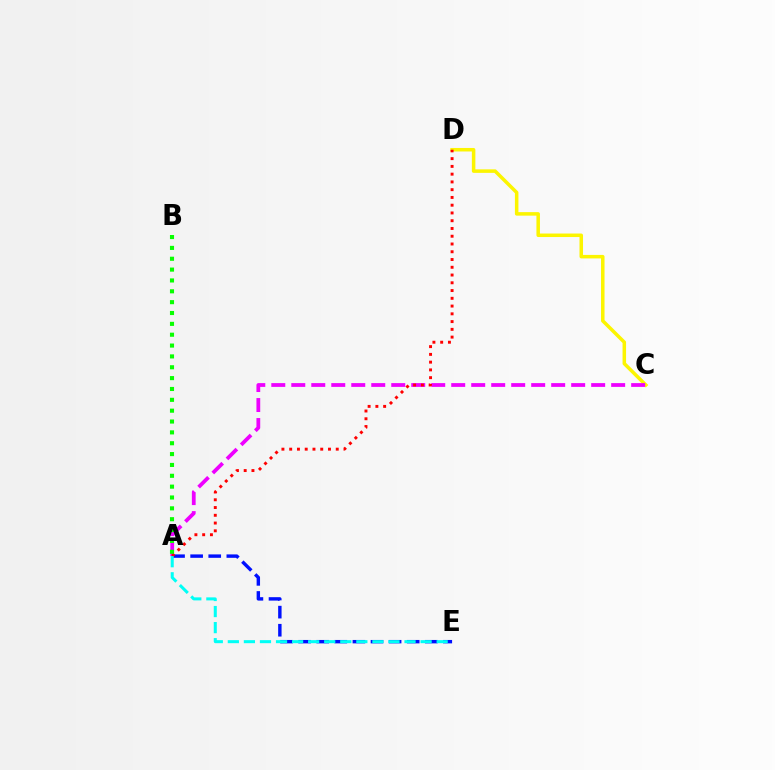{('C', 'D'): [{'color': '#fcf500', 'line_style': 'solid', 'thickness': 2.53}], ('A', 'C'): [{'color': '#ee00ff', 'line_style': 'dashed', 'thickness': 2.72}], ('A', 'E'): [{'color': '#0010ff', 'line_style': 'dashed', 'thickness': 2.46}, {'color': '#00fff6', 'line_style': 'dashed', 'thickness': 2.18}], ('A', 'D'): [{'color': '#ff0000', 'line_style': 'dotted', 'thickness': 2.11}], ('A', 'B'): [{'color': '#08ff00', 'line_style': 'dotted', 'thickness': 2.95}]}